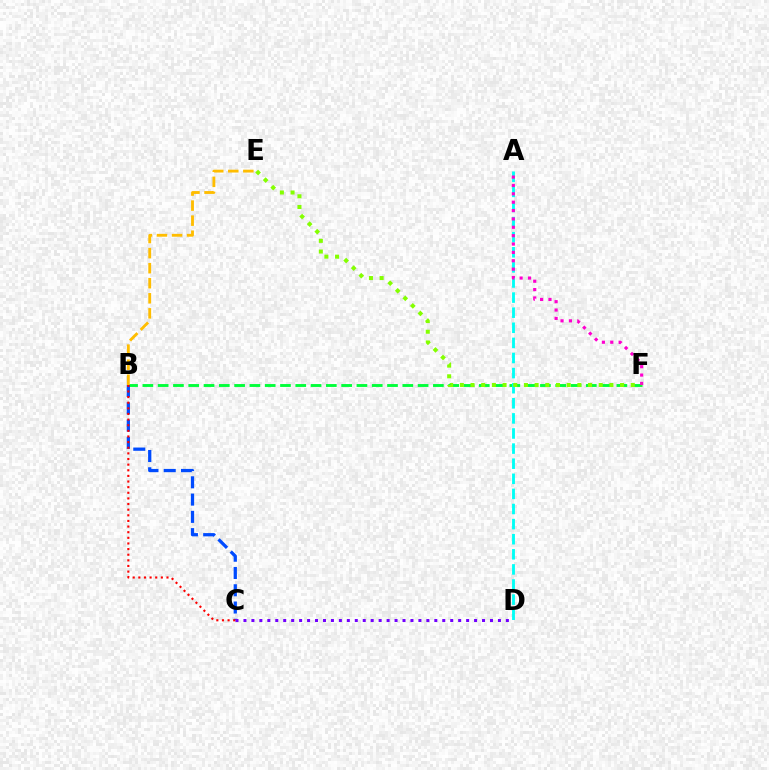{('B', 'F'): [{'color': '#00ff39', 'line_style': 'dashed', 'thickness': 2.08}], ('B', 'C'): [{'color': '#004bff', 'line_style': 'dashed', 'thickness': 2.35}, {'color': '#ff0000', 'line_style': 'dotted', 'thickness': 1.53}], ('B', 'E'): [{'color': '#ffbd00', 'line_style': 'dashed', 'thickness': 2.04}], ('C', 'D'): [{'color': '#7200ff', 'line_style': 'dotted', 'thickness': 2.16}], ('A', 'D'): [{'color': '#00fff6', 'line_style': 'dashed', 'thickness': 2.05}], ('A', 'F'): [{'color': '#ff00cf', 'line_style': 'dotted', 'thickness': 2.27}], ('E', 'F'): [{'color': '#84ff00', 'line_style': 'dotted', 'thickness': 2.9}]}